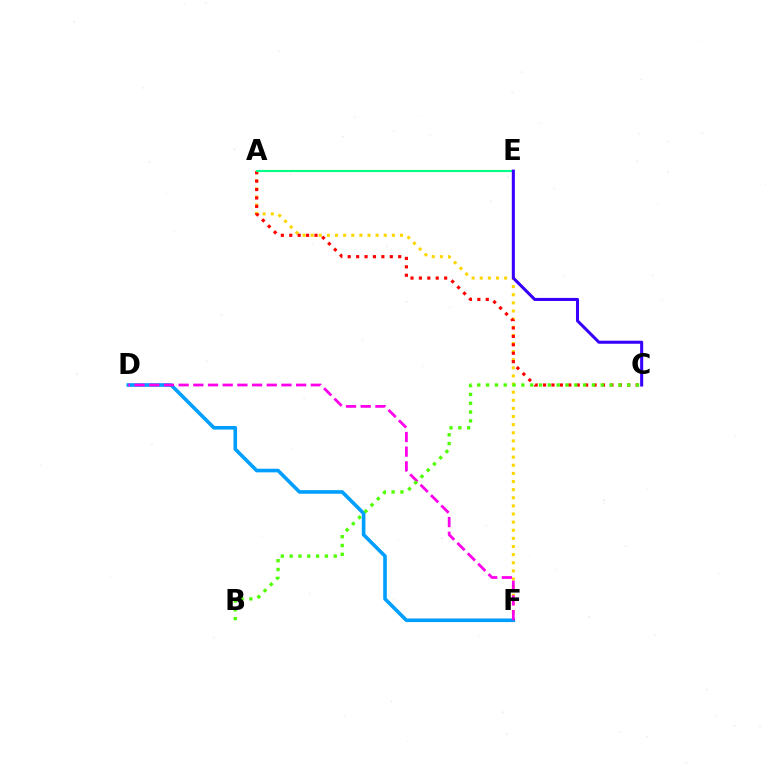{('A', 'F'): [{'color': '#ffd500', 'line_style': 'dotted', 'thickness': 2.21}], ('A', 'C'): [{'color': '#ff0000', 'line_style': 'dotted', 'thickness': 2.29}], ('D', 'F'): [{'color': '#009eff', 'line_style': 'solid', 'thickness': 2.6}, {'color': '#ff00ed', 'line_style': 'dashed', 'thickness': 2.0}], ('B', 'C'): [{'color': '#4fff00', 'line_style': 'dotted', 'thickness': 2.4}], ('A', 'E'): [{'color': '#00ff86', 'line_style': 'solid', 'thickness': 1.52}], ('C', 'E'): [{'color': '#3700ff', 'line_style': 'solid', 'thickness': 2.19}]}